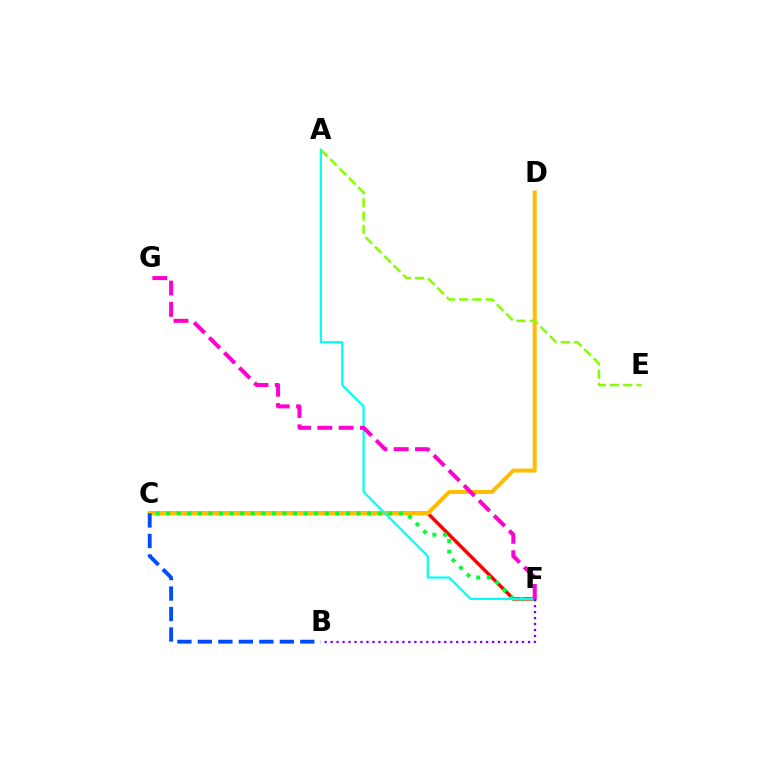{('C', 'F'): [{'color': '#ff0000', 'line_style': 'solid', 'thickness': 2.48}, {'color': '#00ff39', 'line_style': 'dotted', 'thickness': 2.87}], ('C', 'D'): [{'color': '#ffbd00', 'line_style': 'solid', 'thickness': 2.88}], ('A', 'E'): [{'color': '#84ff00', 'line_style': 'dashed', 'thickness': 1.8}], ('A', 'F'): [{'color': '#00fff6', 'line_style': 'solid', 'thickness': 1.59}], ('B', 'C'): [{'color': '#004bff', 'line_style': 'dashed', 'thickness': 2.78}], ('F', 'G'): [{'color': '#ff00cf', 'line_style': 'dashed', 'thickness': 2.9}], ('B', 'F'): [{'color': '#7200ff', 'line_style': 'dotted', 'thickness': 1.63}]}